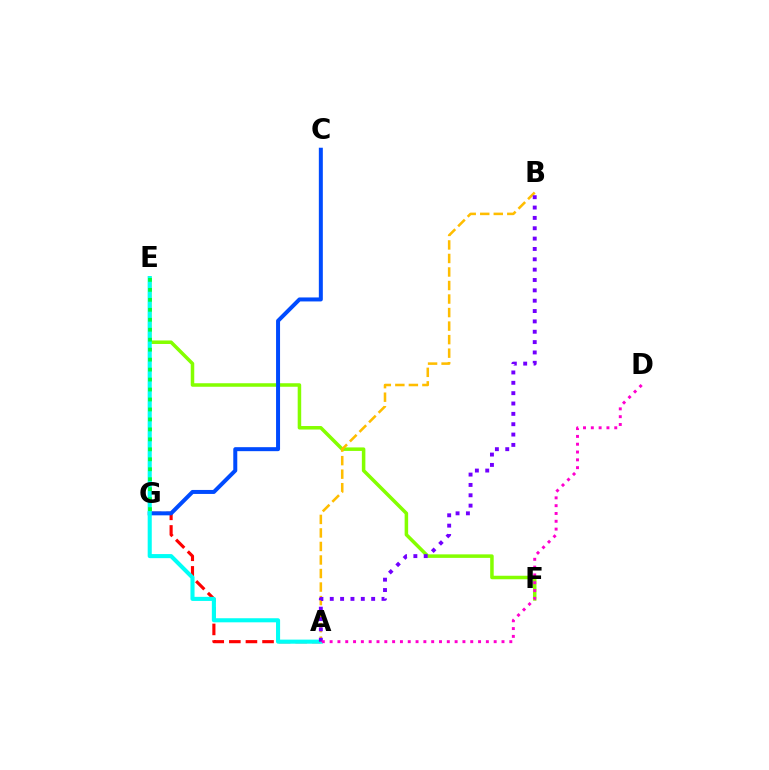{('E', 'F'): [{'color': '#84ff00', 'line_style': 'solid', 'thickness': 2.53}], ('A', 'G'): [{'color': '#ff0000', 'line_style': 'dashed', 'thickness': 2.26}], ('C', 'G'): [{'color': '#004bff', 'line_style': 'solid', 'thickness': 2.87}], ('A', 'E'): [{'color': '#00fff6', 'line_style': 'solid', 'thickness': 2.94}], ('A', 'B'): [{'color': '#ffbd00', 'line_style': 'dashed', 'thickness': 1.84}, {'color': '#7200ff', 'line_style': 'dotted', 'thickness': 2.81}], ('A', 'D'): [{'color': '#ff00cf', 'line_style': 'dotted', 'thickness': 2.12}], ('E', 'G'): [{'color': '#00ff39', 'line_style': 'dotted', 'thickness': 2.71}]}